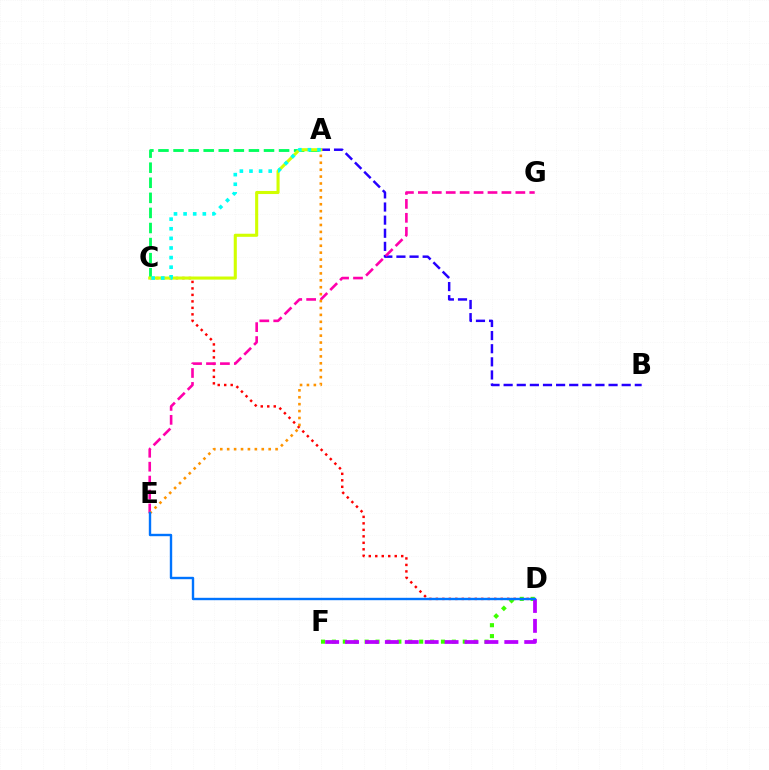{('C', 'D'): [{'color': '#ff0000', 'line_style': 'dotted', 'thickness': 1.76}], ('D', 'F'): [{'color': '#3dff00', 'line_style': 'dotted', 'thickness': 2.96}, {'color': '#b900ff', 'line_style': 'dashed', 'thickness': 2.7}], ('A', 'C'): [{'color': '#00ff5c', 'line_style': 'dashed', 'thickness': 2.05}, {'color': '#d1ff00', 'line_style': 'solid', 'thickness': 2.22}, {'color': '#00fff6', 'line_style': 'dotted', 'thickness': 2.61}], ('A', 'B'): [{'color': '#2500ff', 'line_style': 'dashed', 'thickness': 1.78}], ('E', 'G'): [{'color': '#ff00ac', 'line_style': 'dashed', 'thickness': 1.89}], ('A', 'E'): [{'color': '#ff9400', 'line_style': 'dotted', 'thickness': 1.88}], ('D', 'E'): [{'color': '#0074ff', 'line_style': 'solid', 'thickness': 1.72}]}